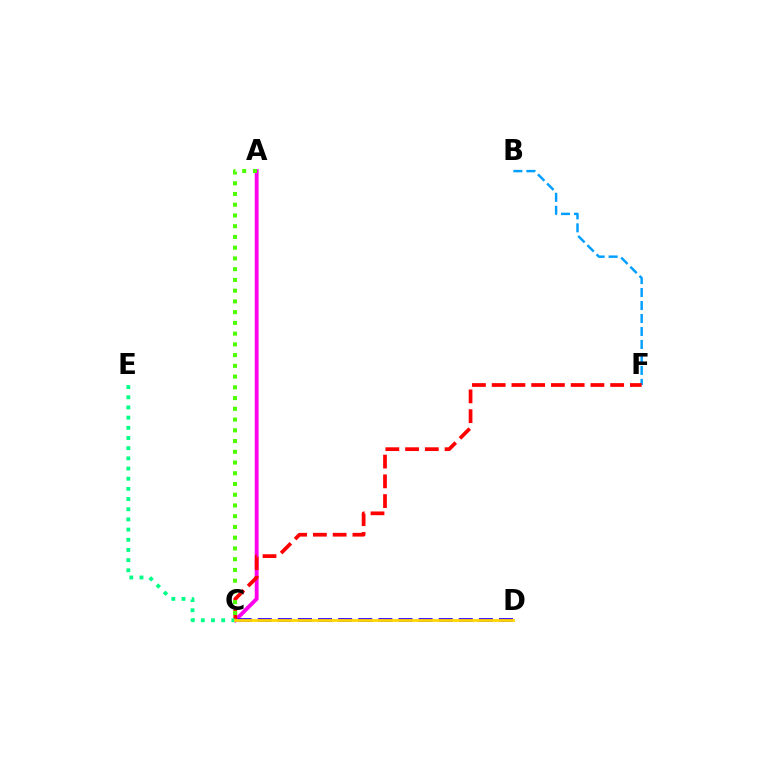{('B', 'F'): [{'color': '#009eff', 'line_style': 'dashed', 'thickness': 1.76}], ('A', 'C'): [{'color': '#ff00ed', 'line_style': 'solid', 'thickness': 2.78}, {'color': '#4fff00', 'line_style': 'dotted', 'thickness': 2.92}], ('C', 'D'): [{'color': '#3700ff', 'line_style': 'dashed', 'thickness': 2.73}, {'color': '#ffd500', 'line_style': 'solid', 'thickness': 2.0}], ('C', 'F'): [{'color': '#ff0000', 'line_style': 'dashed', 'thickness': 2.68}], ('C', 'E'): [{'color': '#00ff86', 'line_style': 'dotted', 'thickness': 2.77}]}